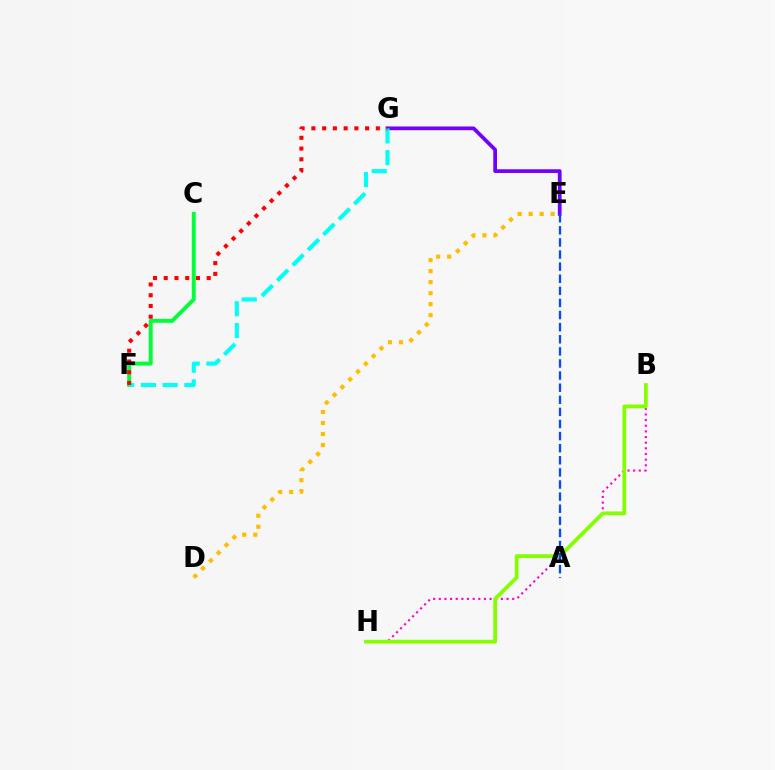{('C', 'F'): [{'color': '#00ff39', 'line_style': 'solid', 'thickness': 2.83}], ('B', 'H'): [{'color': '#ff00cf', 'line_style': 'dotted', 'thickness': 1.53}, {'color': '#84ff00', 'line_style': 'solid', 'thickness': 2.71}], ('E', 'G'): [{'color': '#7200ff', 'line_style': 'solid', 'thickness': 2.67}], ('F', 'G'): [{'color': '#00fff6', 'line_style': 'dashed', 'thickness': 2.95}, {'color': '#ff0000', 'line_style': 'dotted', 'thickness': 2.92}], ('D', 'E'): [{'color': '#ffbd00', 'line_style': 'dotted', 'thickness': 2.99}], ('A', 'E'): [{'color': '#004bff', 'line_style': 'dashed', 'thickness': 1.64}]}